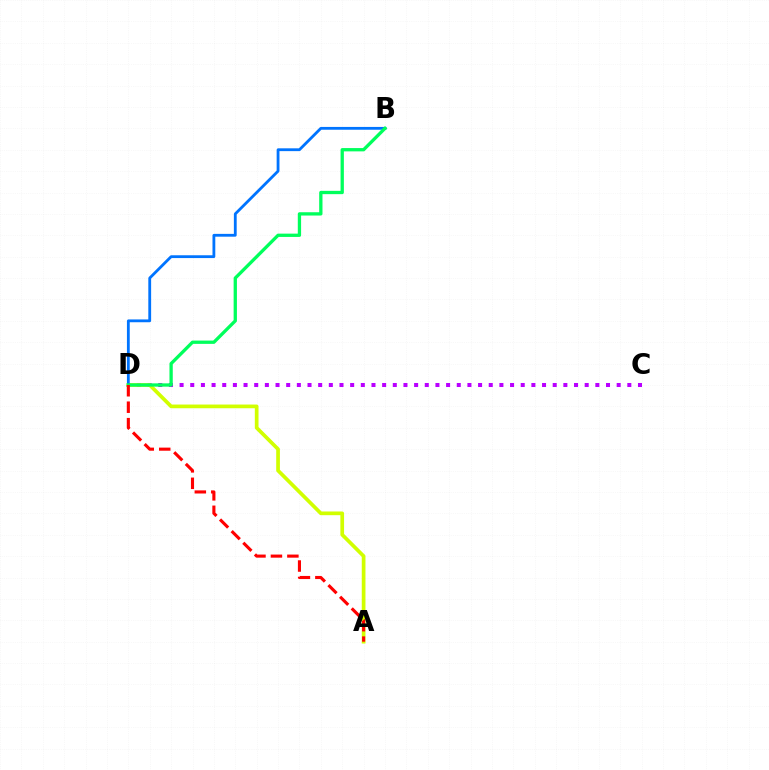{('C', 'D'): [{'color': '#b900ff', 'line_style': 'dotted', 'thickness': 2.9}], ('A', 'D'): [{'color': '#d1ff00', 'line_style': 'solid', 'thickness': 2.67}, {'color': '#ff0000', 'line_style': 'dashed', 'thickness': 2.24}], ('B', 'D'): [{'color': '#0074ff', 'line_style': 'solid', 'thickness': 2.02}, {'color': '#00ff5c', 'line_style': 'solid', 'thickness': 2.38}]}